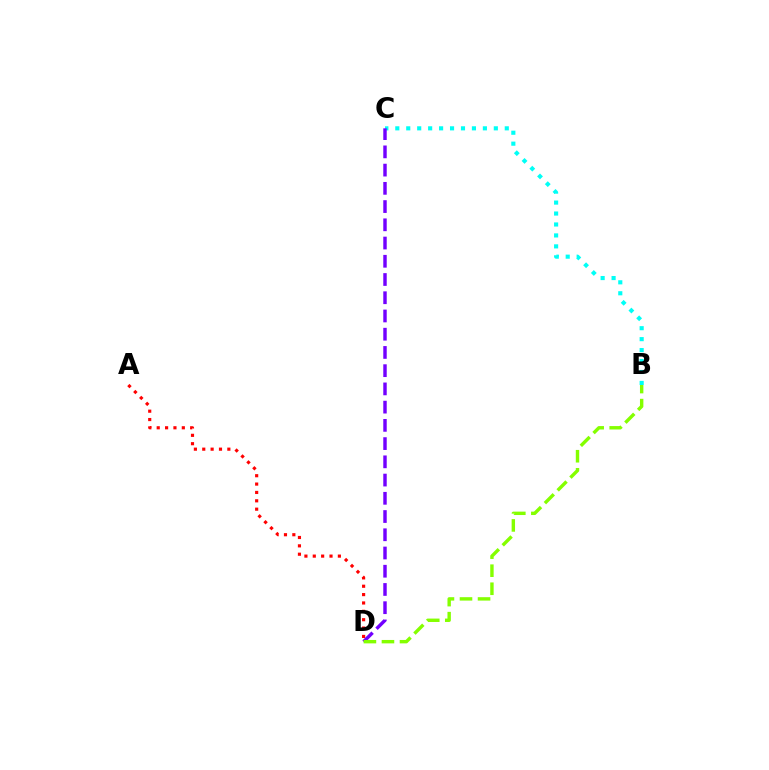{('A', 'D'): [{'color': '#ff0000', 'line_style': 'dotted', 'thickness': 2.27}], ('B', 'C'): [{'color': '#00fff6', 'line_style': 'dotted', 'thickness': 2.97}], ('C', 'D'): [{'color': '#7200ff', 'line_style': 'dashed', 'thickness': 2.48}], ('B', 'D'): [{'color': '#84ff00', 'line_style': 'dashed', 'thickness': 2.45}]}